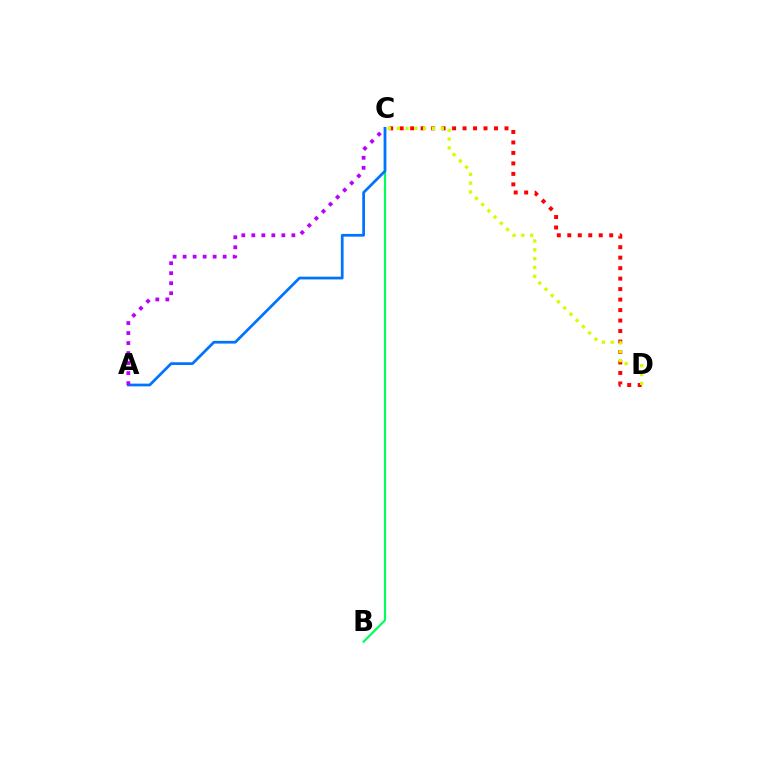{('C', 'D'): [{'color': '#ff0000', 'line_style': 'dotted', 'thickness': 2.85}, {'color': '#d1ff00', 'line_style': 'dotted', 'thickness': 2.4}], ('B', 'C'): [{'color': '#00ff5c', 'line_style': 'solid', 'thickness': 1.56}], ('A', 'C'): [{'color': '#0074ff', 'line_style': 'solid', 'thickness': 1.97}, {'color': '#b900ff', 'line_style': 'dotted', 'thickness': 2.72}]}